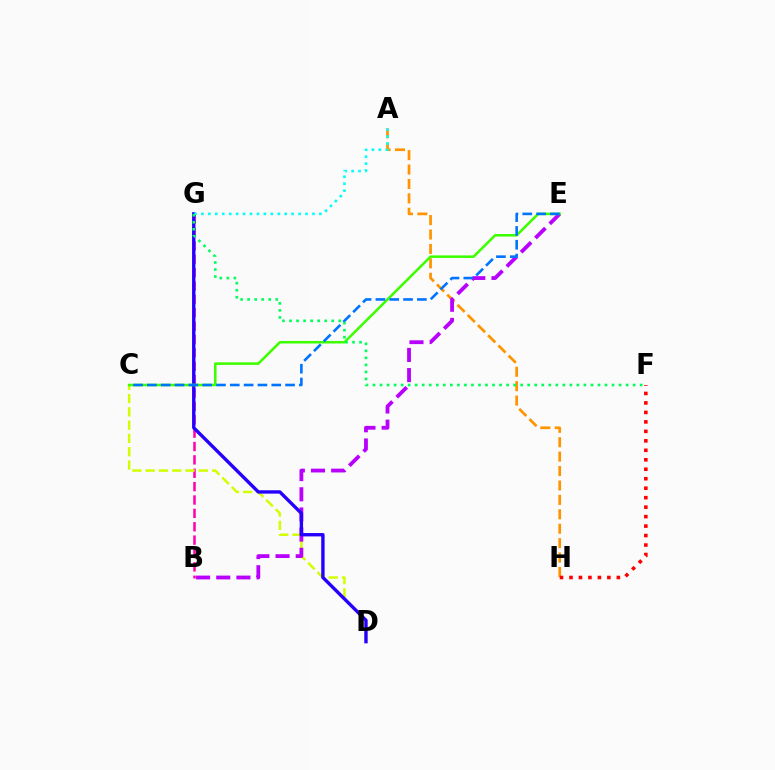{('B', 'G'): [{'color': '#ff00ac', 'line_style': 'dashed', 'thickness': 1.82}], ('A', 'H'): [{'color': '#ff9400', 'line_style': 'dashed', 'thickness': 1.96}], ('C', 'D'): [{'color': '#d1ff00', 'line_style': 'dashed', 'thickness': 1.8}], ('B', 'E'): [{'color': '#b900ff', 'line_style': 'dashed', 'thickness': 2.74}], ('D', 'G'): [{'color': '#2500ff', 'line_style': 'solid', 'thickness': 2.42}], ('C', 'E'): [{'color': '#3dff00', 'line_style': 'solid', 'thickness': 1.83}, {'color': '#0074ff', 'line_style': 'dashed', 'thickness': 1.88}], ('A', 'G'): [{'color': '#00fff6', 'line_style': 'dotted', 'thickness': 1.89}], ('F', 'G'): [{'color': '#00ff5c', 'line_style': 'dotted', 'thickness': 1.91}], ('F', 'H'): [{'color': '#ff0000', 'line_style': 'dotted', 'thickness': 2.57}]}